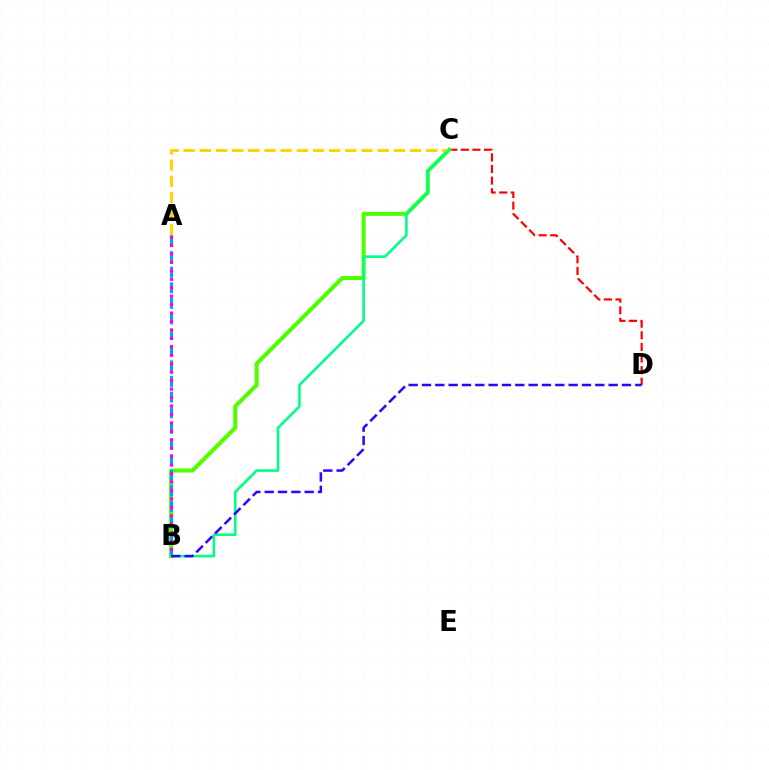{('C', 'D'): [{'color': '#ff0000', 'line_style': 'dashed', 'thickness': 1.58}], ('B', 'C'): [{'color': '#4fff00', 'line_style': 'solid', 'thickness': 2.91}, {'color': '#00ff86', 'line_style': 'solid', 'thickness': 1.88}], ('A', 'B'): [{'color': '#009eff', 'line_style': 'dashed', 'thickness': 2.12}, {'color': '#ff00ed', 'line_style': 'dotted', 'thickness': 2.29}], ('A', 'C'): [{'color': '#ffd500', 'line_style': 'dashed', 'thickness': 2.2}], ('B', 'D'): [{'color': '#3700ff', 'line_style': 'dashed', 'thickness': 1.81}]}